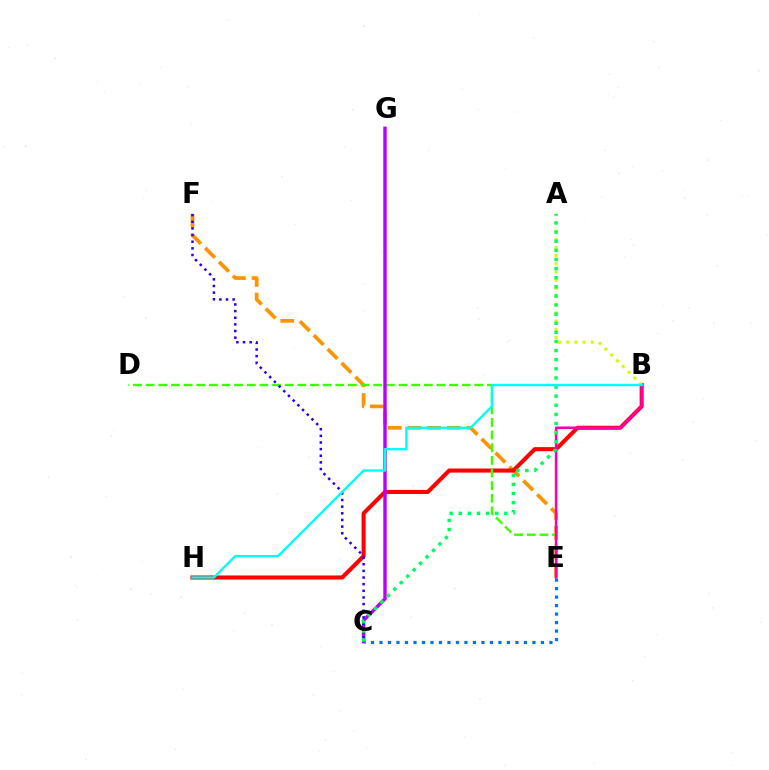{('E', 'F'): [{'color': '#ff9400', 'line_style': 'dashed', 'thickness': 2.67}], ('B', 'H'): [{'color': '#ff0000', 'line_style': 'solid', 'thickness': 2.93}, {'color': '#00fff6', 'line_style': 'solid', 'thickness': 1.71}], ('D', 'E'): [{'color': '#3dff00', 'line_style': 'dashed', 'thickness': 1.72}], ('B', 'E'): [{'color': '#ff00ac', 'line_style': 'solid', 'thickness': 1.86}], ('A', 'B'): [{'color': '#d1ff00', 'line_style': 'dotted', 'thickness': 2.23}], ('C', 'G'): [{'color': '#b900ff', 'line_style': 'solid', 'thickness': 2.46}], ('C', 'F'): [{'color': '#2500ff', 'line_style': 'dotted', 'thickness': 1.8}], ('A', 'C'): [{'color': '#00ff5c', 'line_style': 'dotted', 'thickness': 2.48}], ('C', 'E'): [{'color': '#0074ff', 'line_style': 'dotted', 'thickness': 2.31}]}